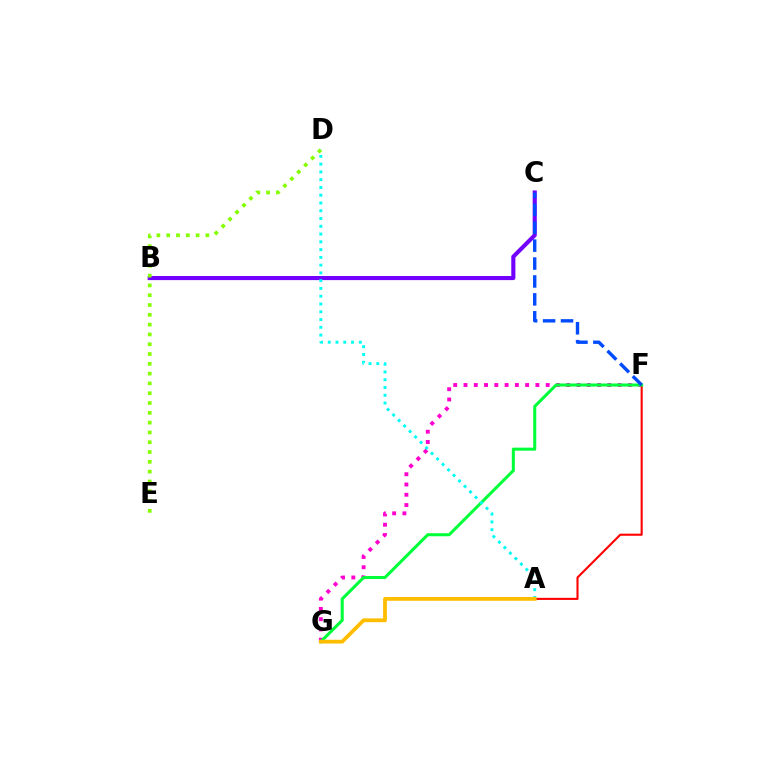{('F', 'G'): [{'color': '#ff00cf', 'line_style': 'dotted', 'thickness': 2.79}, {'color': '#00ff39', 'line_style': 'solid', 'thickness': 2.19}], ('B', 'C'): [{'color': '#7200ff', 'line_style': 'solid', 'thickness': 2.95}], ('A', 'F'): [{'color': '#ff0000', 'line_style': 'solid', 'thickness': 1.51}], ('C', 'F'): [{'color': '#004bff', 'line_style': 'dashed', 'thickness': 2.43}], ('A', 'D'): [{'color': '#00fff6', 'line_style': 'dotted', 'thickness': 2.11}], ('A', 'G'): [{'color': '#ffbd00', 'line_style': 'solid', 'thickness': 2.72}], ('D', 'E'): [{'color': '#84ff00', 'line_style': 'dotted', 'thickness': 2.66}]}